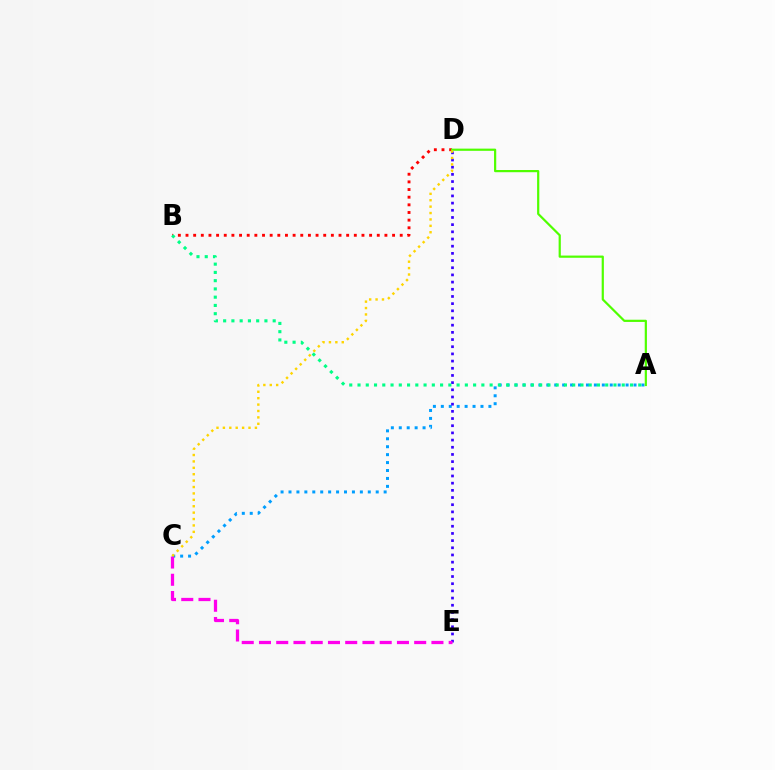{('A', 'C'): [{'color': '#009eff', 'line_style': 'dotted', 'thickness': 2.15}], ('B', 'D'): [{'color': '#ff0000', 'line_style': 'dotted', 'thickness': 2.08}], ('D', 'E'): [{'color': '#3700ff', 'line_style': 'dotted', 'thickness': 1.95}], ('C', 'E'): [{'color': '#ff00ed', 'line_style': 'dashed', 'thickness': 2.34}], ('A', 'D'): [{'color': '#4fff00', 'line_style': 'solid', 'thickness': 1.59}], ('A', 'B'): [{'color': '#00ff86', 'line_style': 'dotted', 'thickness': 2.24}], ('C', 'D'): [{'color': '#ffd500', 'line_style': 'dotted', 'thickness': 1.74}]}